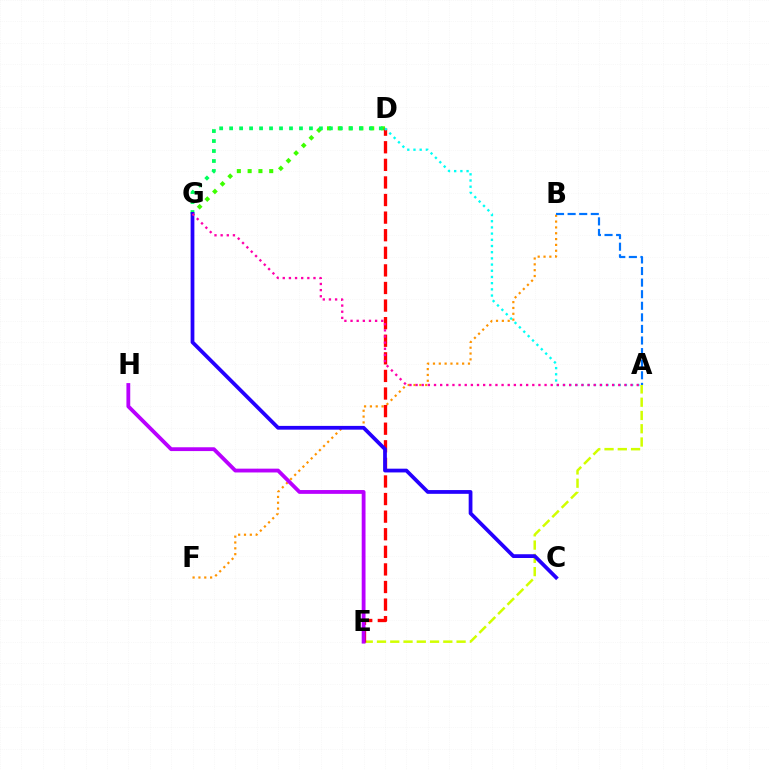{('D', 'G'): [{'color': '#3dff00', 'line_style': 'dotted', 'thickness': 2.93}, {'color': '#00ff5c', 'line_style': 'dotted', 'thickness': 2.71}], ('B', 'F'): [{'color': '#ff9400', 'line_style': 'dotted', 'thickness': 1.58}], ('A', 'E'): [{'color': '#d1ff00', 'line_style': 'dashed', 'thickness': 1.8}], ('D', 'E'): [{'color': '#ff0000', 'line_style': 'dashed', 'thickness': 2.39}], ('E', 'H'): [{'color': '#b900ff', 'line_style': 'solid', 'thickness': 2.75}], ('C', 'G'): [{'color': '#2500ff', 'line_style': 'solid', 'thickness': 2.71}], ('A', 'B'): [{'color': '#0074ff', 'line_style': 'dashed', 'thickness': 1.57}], ('A', 'D'): [{'color': '#00fff6', 'line_style': 'dotted', 'thickness': 1.68}], ('A', 'G'): [{'color': '#ff00ac', 'line_style': 'dotted', 'thickness': 1.67}]}